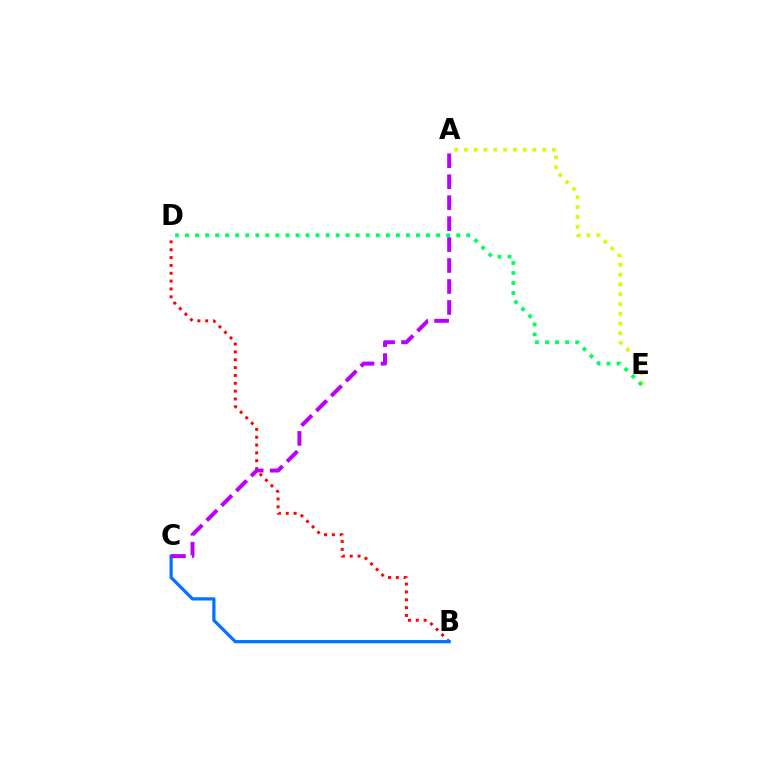{('A', 'E'): [{'color': '#d1ff00', 'line_style': 'dotted', 'thickness': 2.66}], ('D', 'E'): [{'color': '#00ff5c', 'line_style': 'dotted', 'thickness': 2.73}], ('B', 'D'): [{'color': '#ff0000', 'line_style': 'dotted', 'thickness': 2.13}], ('B', 'C'): [{'color': '#0074ff', 'line_style': 'solid', 'thickness': 2.32}], ('A', 'C'): [{'color': '#b900ff', 'line_style': 'dashed', 'thickness': 2.85}]}